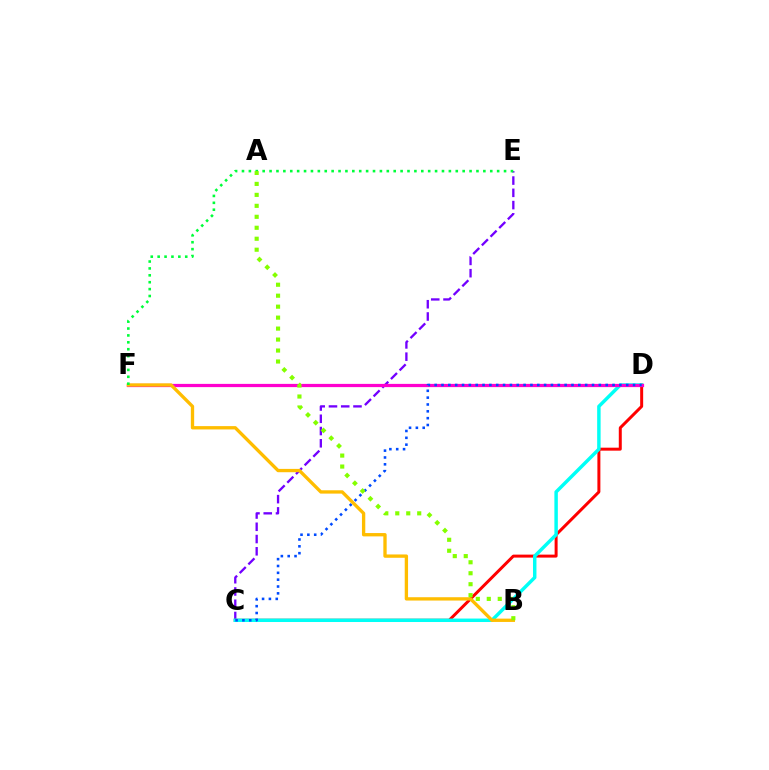{('C', 'E'): [{'color': '#7200ff', 'line_style': 'dashed', 'thickness': 1.67}], ('C', 'D'): [{'color': '#ff0000', 'line_style': 'solid', 'thickness': 2.15}, {'color': '#00fff6', 'line_style': 'solid', 'thickness': 2.49}, {'color': '#004bff', 'line_style': 'dotted', 'thickness': 1.86}], ('D', 'F'): [{'color': '#ff00cf', 'line_style': 'solid', 'thickness': 2.33}], ('B', 'F'): [{'color': '#ffbd00', 'line_style': 'solid', 'thickness': 2.39}], ('E', 'F'): [{'color': '#00ff39', 'line_style': 'dotted', 'thickness': 1.87}], ('A', 'B'): [{'color': '#84ff00', 'line_style': 'dotted', 'thickness': 2.98}]}